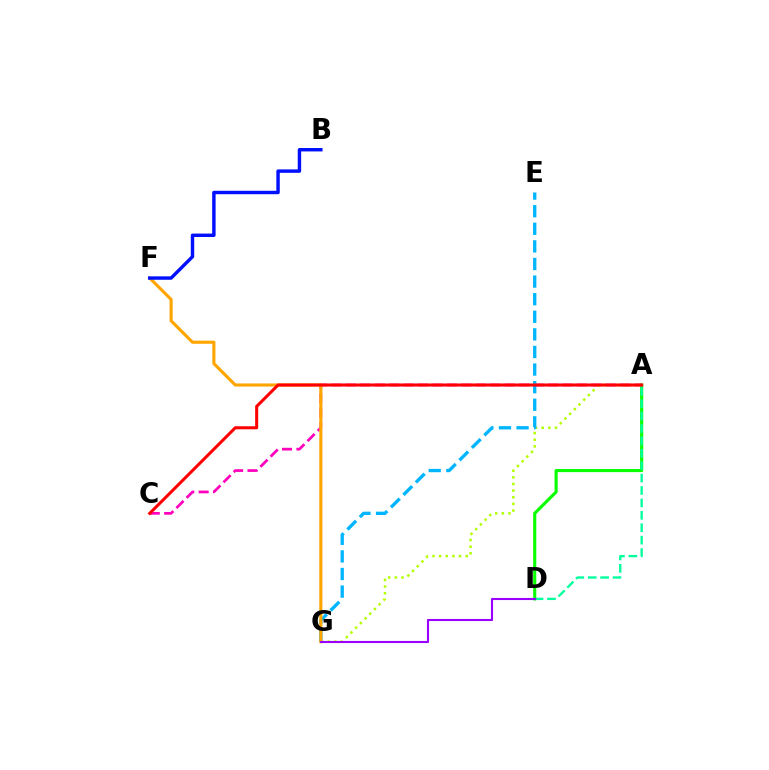{('A', 'D'): [{'color': '#08ff00', 'line_style': 'solid', 'thickness': 2.24}, {'color': '#00ff9d', 'line_style': 'dashed', 'thickness': 1.68}], ('A', 'C'): [{'color': '#ff00bd', 'line_style': 'dashed', 'thickness': 1.96}, {'color': '#ff0000', 'line_style': 'solid', 'thickness': 2.19}], ('A', 'G'): [{'color': '#b3ff00', 'line_style': 'dotted', 'thickness': 1.8}], ('E', 'G'): [{'color': '#00b5ff', 'line_style': 'dashed', 'thickness': 2.39}], ('F', 'G'): [{'color': '#ffa500', 'line_style': 'solid', 'thickness': 2.24}], ('D', 'G'): [{'color': '#9b00ff', 'line_style': 'solid', 'thickness': 1.52}], ('B', 'F'): [{'color': '#0010ff', 'line_style': 'solid', 'thickness': 2.47}]}